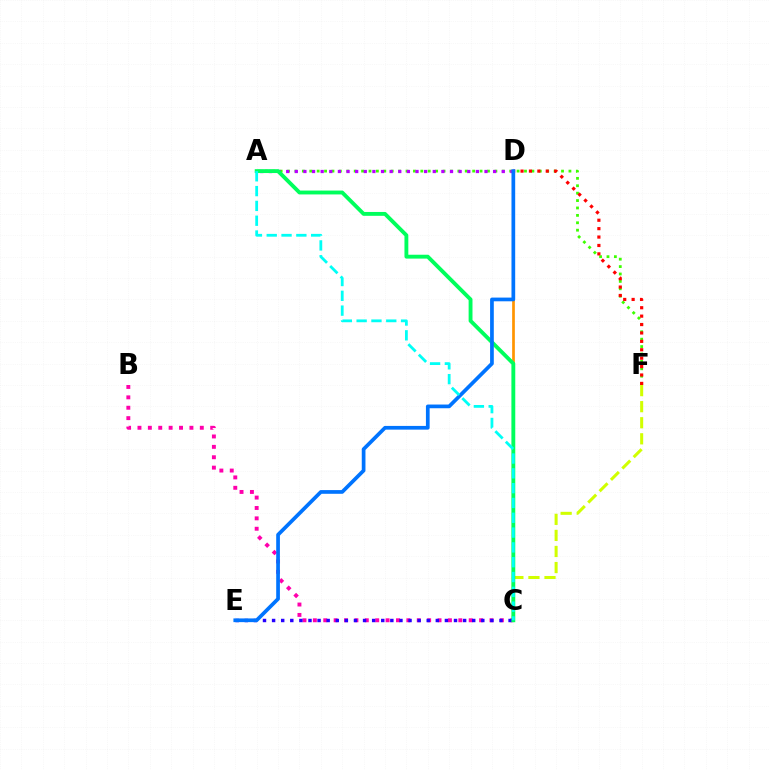{('C', 'F'): [{'color': '#d1ff00', 'line_style': 'dashed', 'thickness': 2.18}], ('C', 'D'): [{'color': '#ff9400', 'line_style': 'solid', 'thickness': 1.95}], ('B', 'C'): [{'color': '#ff00ac', 'line_style': 'dotted', 'thickness': 2.82}], ('A', 'F'): [{'color': '#3dff00', 'line_style': 'dotted', 'thickness': 2.01}], ('A', 'D'): [{'color': '#b900ff', 'line_style': 'dotted', 'thickness': 2.34}], ('C', 'E'): [{'color': '#2500ff', 'line_style': 'dotted', 'thickness': 2.47}], ('A', 'C'): [{'color': '#00ff5c', 'line_style': 'solid', 'thickness': 2.78}, {'color': '#00fff6', 'line_style': 'dashed', 'thickness': 2.01}], ('D', 'F'): [{'color': '#ff0000', 'line_style': 'dotted', 'thickness': 2.28}], ('D', 'E'): [{'color': '#0074ff', 'line_style': 'solid', 'thickness': 2.67}]}